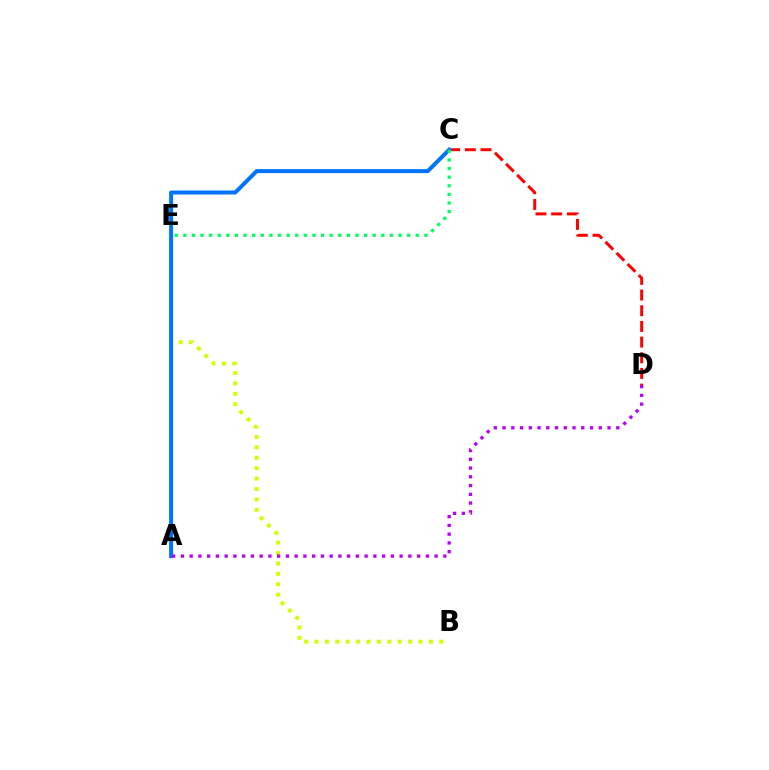{('C', 'D'): [{'color': '#ff0000', 'line_style': 'dashed', 'thickness': 2.13}], ('B', 'E'): [{'color': '#d1ff00', 'line_style': 'dotted', 'thickness': 2.83}], ('A', 'C'): [{'color': '#0074ff', 'line_style': 'solid', 'thickness': 2.87}], ('A', 'D'): [{'color': '#b900ff', 'line_style': 'dotted', 'thickness': 2.38}], ('C', 'E'): [{'color': '#00ff5c', 'line_style': 'dotted', 'thickness': 2.34}]}